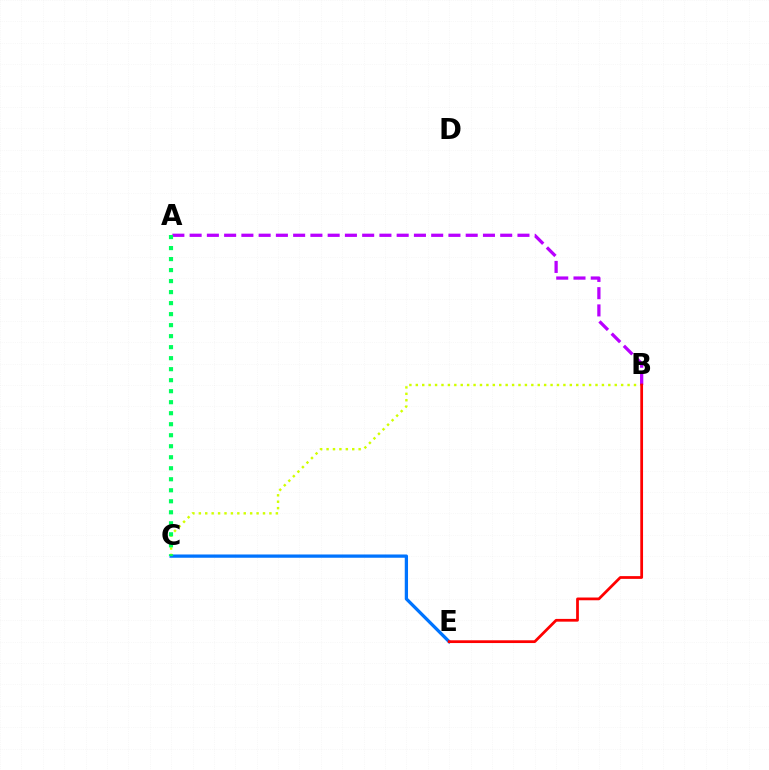{('C', 'E'): [{'color': '#0074ff', 'line_style': 'solid', 'thickness': 2.35}], ('B', 'C'): [{'color': '#d1ff00', 'line_style': 'dotted', 'thickness': 1.74}], ('A', 'B'): [{'color': '#b900ff', 'line_style': 'dashed', 'thickness': 2.34}], ('B', 'E'): [{'color': '#ff0000', 'line_style': 'solid', 'thickness': 1.98}], ('A', 'C'): [{'color': '#00ff5c', 'line_style': 'dotted', 'thickness': 2.99}]}